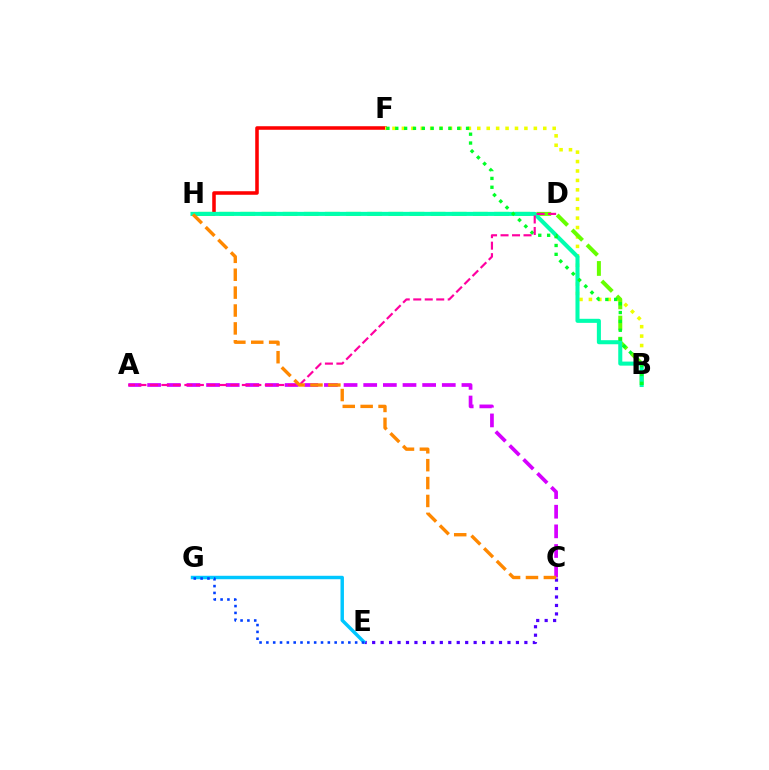{('F', 'H'): [{'color': '#ff0000', 'line_style': 'solid', 'thickness': 2.56}], ('B', 'F'): [{'color': '#eeff00', 'line_style': 'dotted', 'thickness': 2.56}, {'color': '#00ff27', 'line_style': 'dotted', 'thickness': 2.4}], ('B', 'H'): [{'color': '#66ff00', 'line_style': 'dashed', 'thickness': 2.87}, {'color': '#00ffaf', 'line_style': 'solid', 'thickness': 2.92}], ('A', 'C'): [{'color': '#d600ff', 'line_style': 'dashed', 'thickness': 2.67}], ('C', 'E'): [{'color': '#4f00ff', 'line_style': 'dotted', 'thickness': 2.3}], ('E', 'G'): [{'color': '#00c7ff', 'line_style': 'solid', 'thickness': 2.48}, {'color': '#003fff', 'line_style': 'dotted', 'thickness': 1.86}], ('A', 'D'): [{'color': '#ff00a0', 'line_style': 'dashed', 'thickness': 1.56}], ('C', 'H'): [{'color': '#ff8800', 'line_style': 'dashed', 'thickness': 2.43}]}